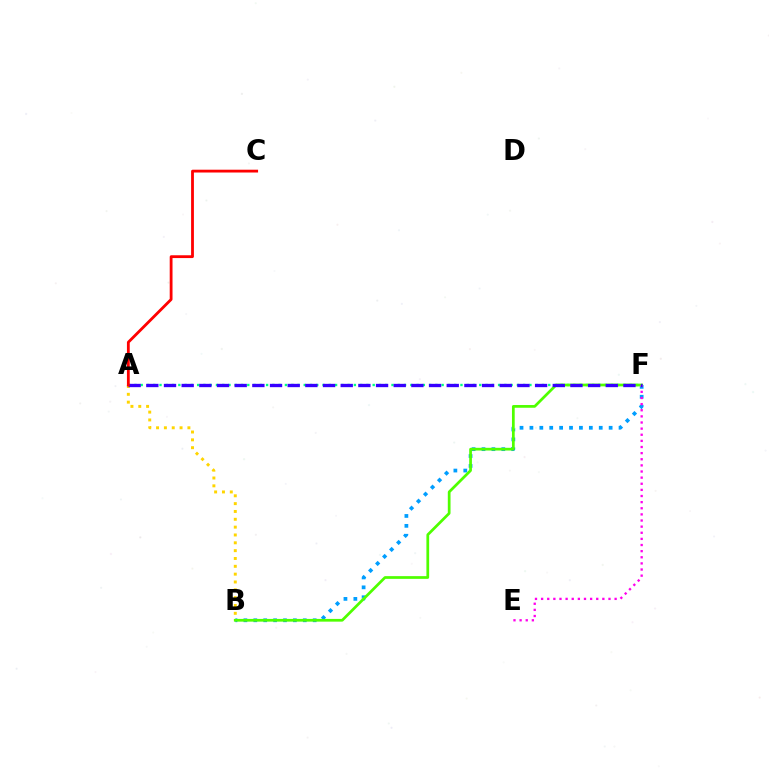{('A', 'B'): [{'color': '#ffd500', 'line_style': 'dotted', 'thickness': 2.13}], ('A', 'F'): [{'color': '#00ff86', 'line_style': 'dotted', 'thickness': 1.7}, {'color': '#3700ff', 'line_style': 'dashed', 'thickness': 2.4}], ('B', 'F'): [{'color': '#009eff', 'line_style': 'dotted', 'thickness': 2.69}, {'color': '#4fff00', 'line_style': 'solid', 'thickness': 1.97}], ('E', 'F'): [{'color': '#ff00ed', 'line_style': 'dotted', 'thickness': 1.66}], ('A', 'C'): [{'color': '#ff0000', 'line_style': 'solid', 'thickness': 2.02}]}